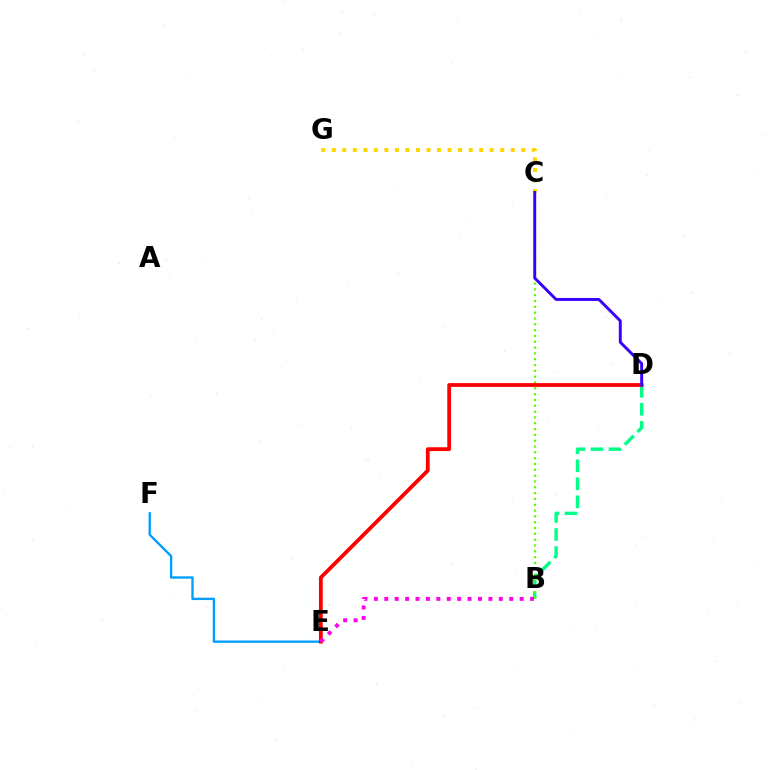{('B', 'D'): [{'color': '#00ff86', 'line_style': 'dashed', 'thickness': 2.45}], ('C', 'G'): [{'color': '#ffd500', 'line_style': 'dotted', 'thickness': 2.86}], ('B', 'C'): [{'color': '#4fff00', 'line_style': 'dotted', 'thickness': 1.58}], ('E', 'F'): [{'color': '#009eff', 'line_style': 'solid', 'thickness': 1.7}], ('D', 'E'): [{'color': '#ff0000', 'line_style': 'solid', 'thickness': 2.73}], ('B', 'E'): [{'color': '#ff00ed', 'line_style': 'dotted', 'thickness': 2.83}], ('C', 'D'): [{'color': '#3700ff', 'line_style': 'solid', 'thickness': 2.1}]}